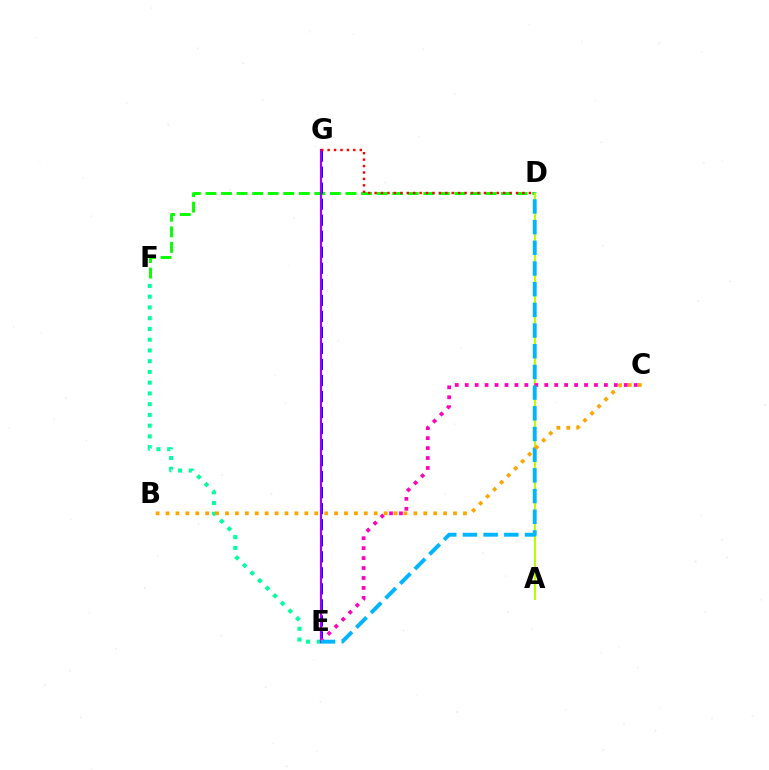{('D', 'F'): [{'color': '#08ff00', 'line_style': 'dashed', 'thickness': 2.11}], ('E', 'G'): [{'color': '#0010ff', 'line_style': 'dashed', 'thickness': 2.18}, {'color': '#9b00ff', 'line_style': 'solid', 'thickness': 1.57}], ('E', 'F'): [{'color': '#00ff9d', 'line_style': 'dotted', 'thickness': 2.92}], ('A', 'D'): [{'color': '#b3ff00', 'line_style': 'solid', 'thickness': 1.56}], ('C', 'E'): [{'color': '#ff00bd', 'line_style': 'dotted', 'thickness': 2.7}], ('D', 'E'): [{'color': '#00b5ff', 'line_style': 'dashed', 'thickness': 2.81}], ('D', 'G'): [{'color': '#ff0000', 'line_style': 'dotted', 'thickness': 1.75}], ('B', 'C'): [{'color': '#ffa500', 'line_style': 'dotted', 'thickness': 2.69}]}